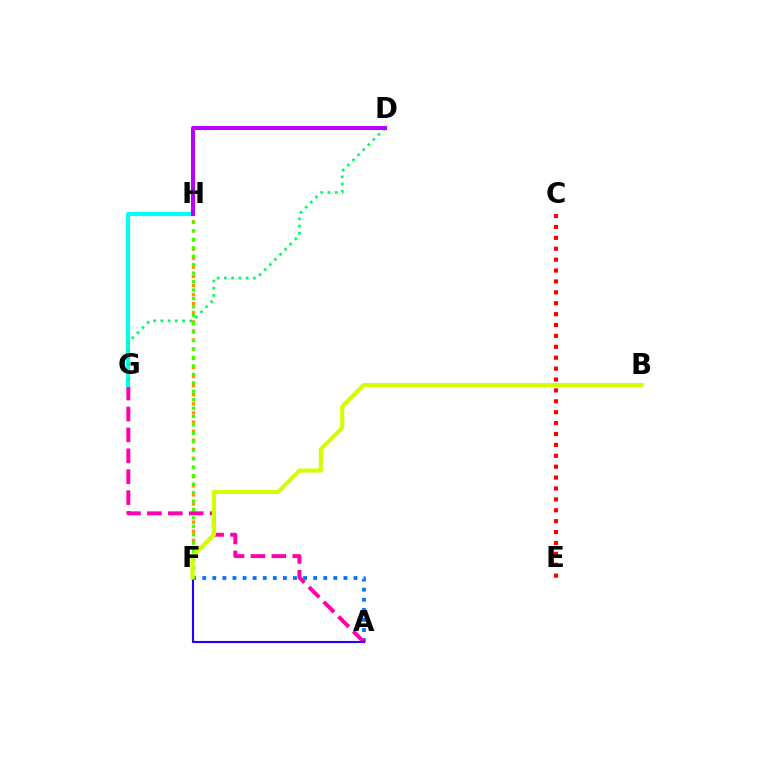{('F', 'H'): [{'color': '#ff9400', 'line_style': 'dotted', 'thickness': 2.47}, {'color': '#3dff00', 'line_style': 'dotted', 'thickness': 2.29}], ('A', 'F'): [{'color': '#0074ff', 'line_style': 'dotted', 'thickness': 2.74}, {'color': '#2500ff', 'line_style': 'solid', 'thickness': 1.52}], ('A', 'G'): [{'color': '#ff00ac', 'line_style': 'dashed', 'thickness': 2.84}], ('G', 'H'): [{'color': '#00fff6', 'line_style': 'solid', 'thickness': 3.0}], ('C', 'E'): [{'color': '#ff0000', 'line_style': 'dotted', 'thickness': 2.96}], ('B', 'F'): [{'color': '#d1ff00', 'line_style': 'solid', 'thickness': 2.95}], ('D', 'G'): [{'color': '#00ff5c', 'line_style': 'dotted', 'thickness': 1.96}], ('D', 'H'): [{'color': '#b900ff', 'line_style': 'solid', 'thickness': 2.91}]}